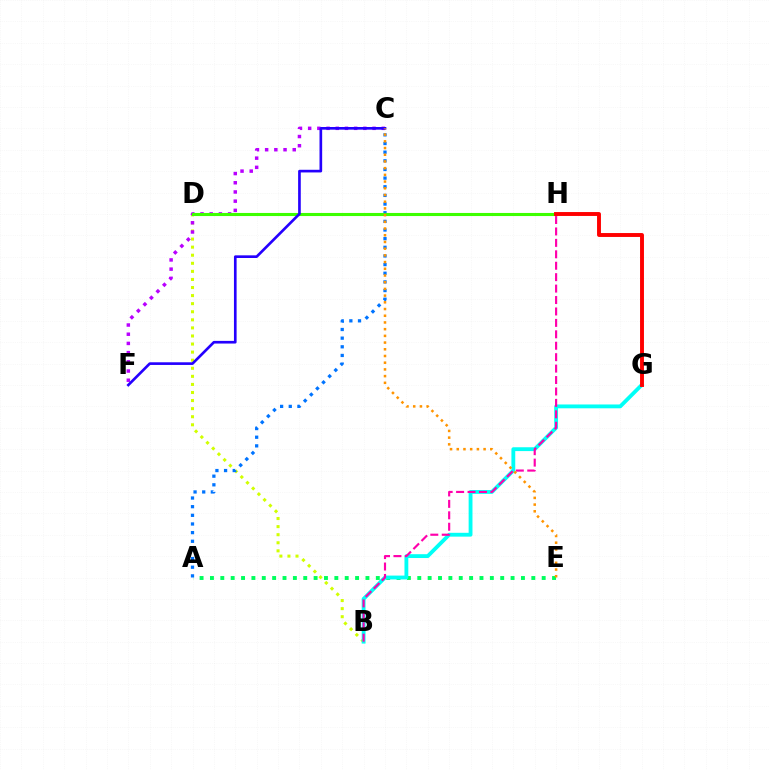{('A', 'E'): [{'color': '#00ff5c', 'line_style': 'dotted', 'thickness': 2.82}], ('B', 'D'): [{'color': '#d1ff00', 'line_style': 'dotted', 'thickness': 2.19}], ('B', 'G'): [{'color': '#00fff6', 'line_style': 'solid', 'thickness': 2.76}], ('A', 'C'): [{'color': '#0074ff', 'line_style': 'dotted', 'thickness': 2.35}], ('C', 'F'): [{'color': '#b900ff', 'line_style': 'dotted', 'thickness': 2.5}, {'color': '#2500ff', 'line_style': 'solid', 'thickness': 1.91}], ('B', 'H'): [{'color': '#ff00ac', 'line_style': 'dashed', 'thickness': 1.55}], ('D', 'H'): [{'color': '#3dff00', 'line_style': 'solid', 'thickness': 2.22}], ('G', 'H'): [{'color': '#ff0000', 'line_style': 'solid', 'thickness': 2.81}], ('C', 'E'): [{'color': '#ff9400', 'line_style': 'dotted', 'thickness': 1.82}]}